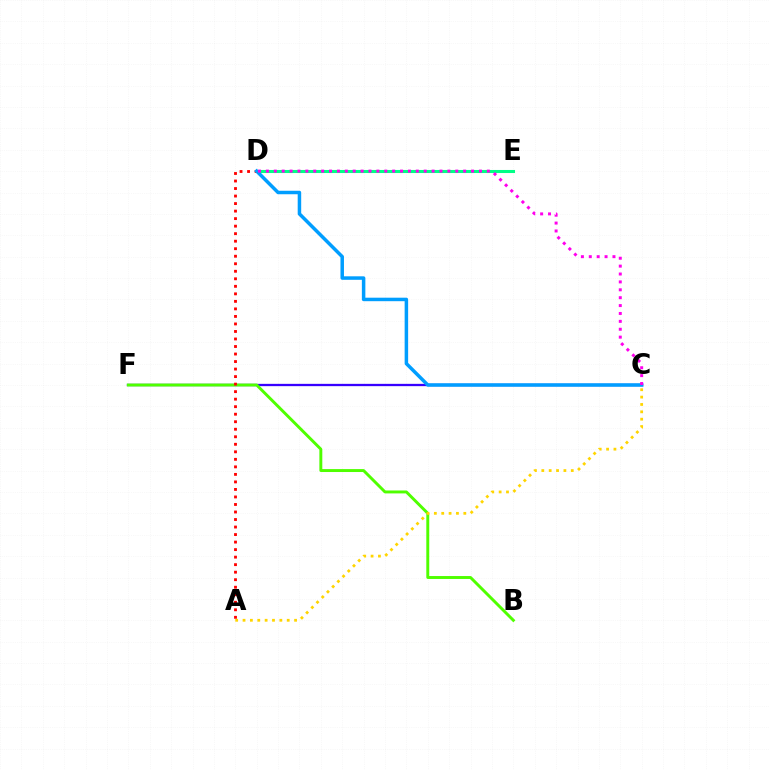{('D', 'E'): [{'color': '#00ff86', 'line_style': 'solid', 'thickness': 2.21}], ('C', 'F'): [{'color': '#3700ff', 'line_style': 'solid', 'thickness': 1.66}], ('B', 'F'): [{'color': '#4fff00', 'line_style': 'solid', 'thickness': 2.11}], ('A', 'C'): [{'color': '#ffd500', 'line_style': 'dotted', 'thickness': 2.0}], ('A', 'D'): [{'color': '#ff0000', 'line_style': 'dotted', 'thickness': 2.04}], ('C', 'D'): [{'color': '#009eff', 'line_style': 'solid', 'thickness': 2.52}, {'color': '#ff00ed', 'line_style': 'dotted', 'thickness': 2.14}]}